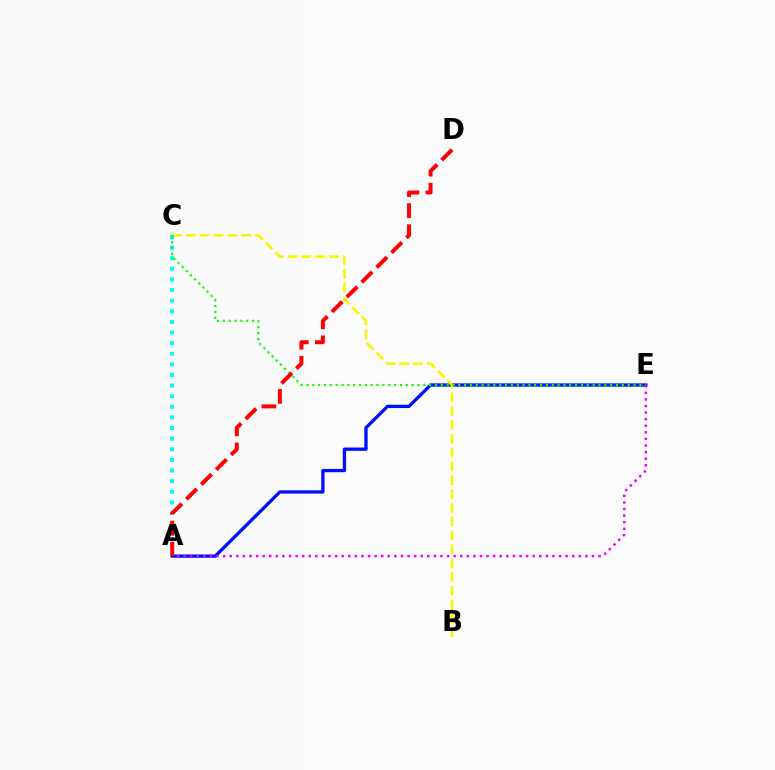{('A', 'E'): [{'color': '#0010ff', 'line_style': 'solid', 'thickness': 2.38}, {'color': '#ee00ff', 'line_style': 'dotted', 'thickness': 1.79}], ('B', 'C'): [{'color': '#fcf500', 'line_style': 'dashed', 'thickness': 1.88}], ('A', 'C'): [{'color': '#00fff6', 'line_style': 'dotted', 'thickness': 2.88}], ('C', 'E'): [{'color': '#08ff00', 'line_style': 'dotted', 'thickness': 1.59}], ('A', 'D'): [{'color': '#ff0000', 'line_style': 'dashed', 'thickness': 2.85}]}